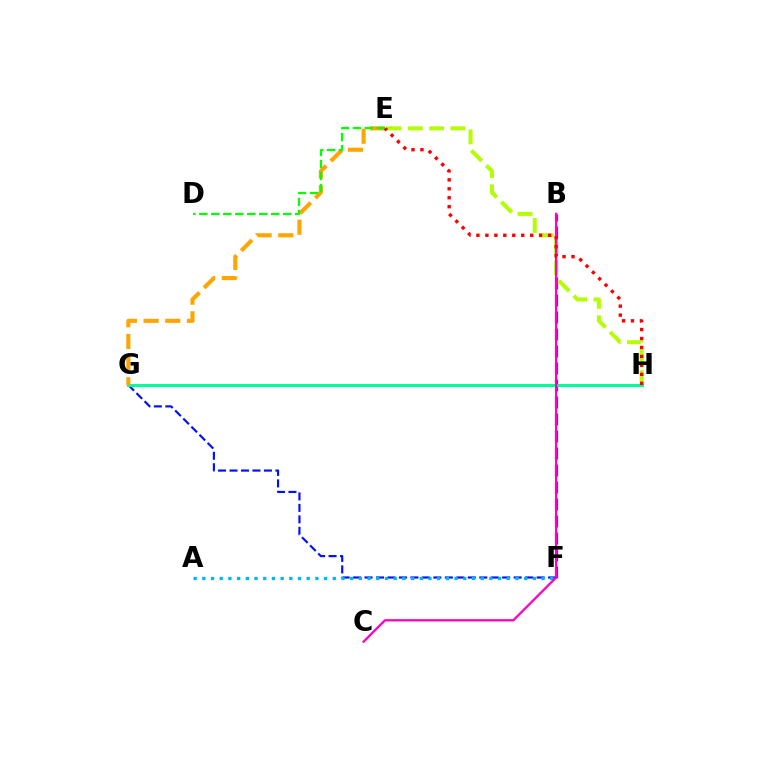{('F', 'G'): [{'color': '#0010ff', 'line_style': 'dashed', 'thickness': 1.56}], ('B', 'F'): [{'color': '#9b00ff', 'line_style': 'dashed', 'thickness': 2.31}], ('E', 'H'): [{'color': '#b3ff00', 'line_style': 'dashed', 'thickness': 2.89}, {'color': '#ff0000', 'line_style': 'dotted', 'thickness': 2.43}], ('A', 'F'): [{'color': '#00b5ff', 'line_style': 'dotted', 'thickness': 2.36}], ('G', 'H'): [{'color': '#00ff9d', 'line_style': 'solid', 'thickness': 2.17}], ('B', 'C'): [{'color': '#ff00bd', 'line_style': 'solid', 'thickness': 1.64}], ('E', 'G'): [{'color': '#ffa500', 'line_style': 'dashed', 'thickness': 2.95}], ('D', 'E'): [{'color': '#08ff00', 'line_style': 'dashed', 'thickness': 1.63}]}